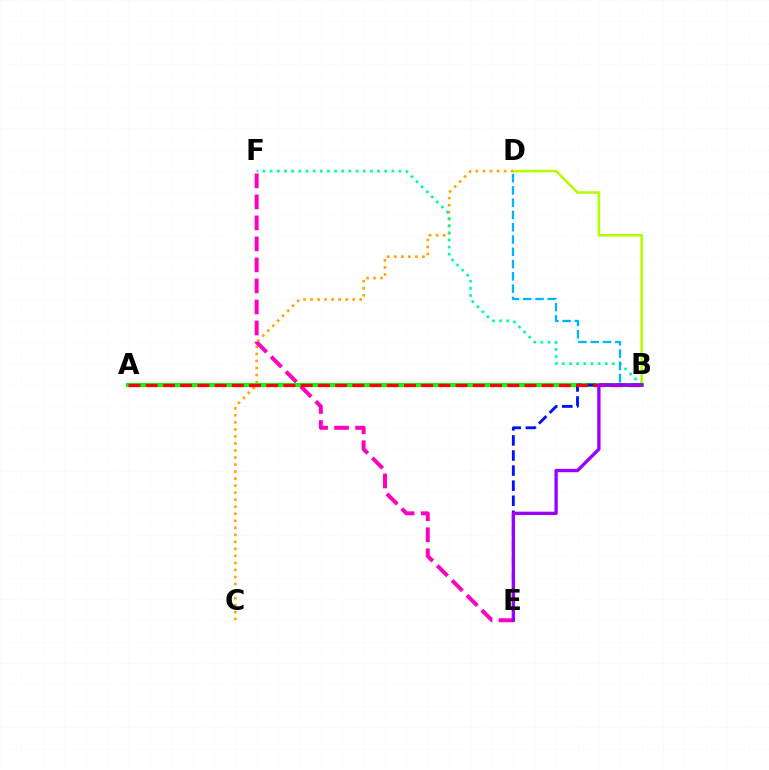{('B', 'D'): [{'color': '#b3ff00', 'line_style': 'solid', 'thickness': 1.86}, {'color': '#00b5ff', 'line_style': 'dashed', 'thickness': 1.67}], ('C', 'D'): [{'color': '#ffa500', 'line_style': 'dotted', 'thickness': 1.91}], ('B', 'F'): [{'color': '#00ff9d', 'line_style': 'dotted', 'thickness': 1.94}], ('A', 'B'): [{'color': '#08ff00', 'line_style': 'solid', 'thickness': 2.88}, {'color': '#ff0000', 'line_style': 'dashed', 'thickness': 2.34}], ('B', 'E'): [{'color': '#0010ff', 'line_style': 'dashed', 'thickness': 2.05}, {'color': '#9b00ff', 'line_style': 'solid', 'thickness': 2.39}], ('E', 'F'): [{'color': '#ff00bd', 'line_style': 'dashed', 'thickness': 2.86}]}